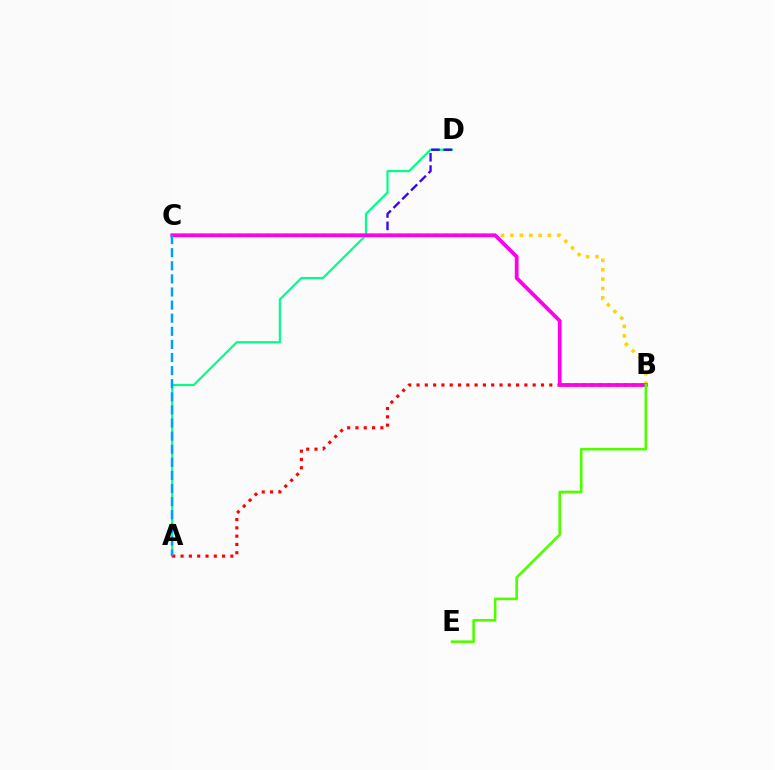{('A', 'D'): [{'color': '#00ff86', 'line_style': 'solid', 'thickness': 1.57}], ('B', 'C'): [{'color': '#ffd500', 'line_style': 'dotted', 'thickness': 2.55}, {'color': '#ff00ed', 'line_style': 'solid', 'thickness': 2.71}], ('A', 'B'): [{'color': '#ff0000', 'line_style': 'dotted', 'thickness': 2.25}], ('C', 'D'): [{'color': '#3700ff', 'line_style': 'dashed', 'thickness': 1.68}], ('A', 'C'): [{'color': '#009eff', 'line_style': 'dashed', 'thickness': 1.78}], ('B', 'E'): [{'color': '#4fff00', 'line_style': 'solid', 'thickness': 1.87}]}